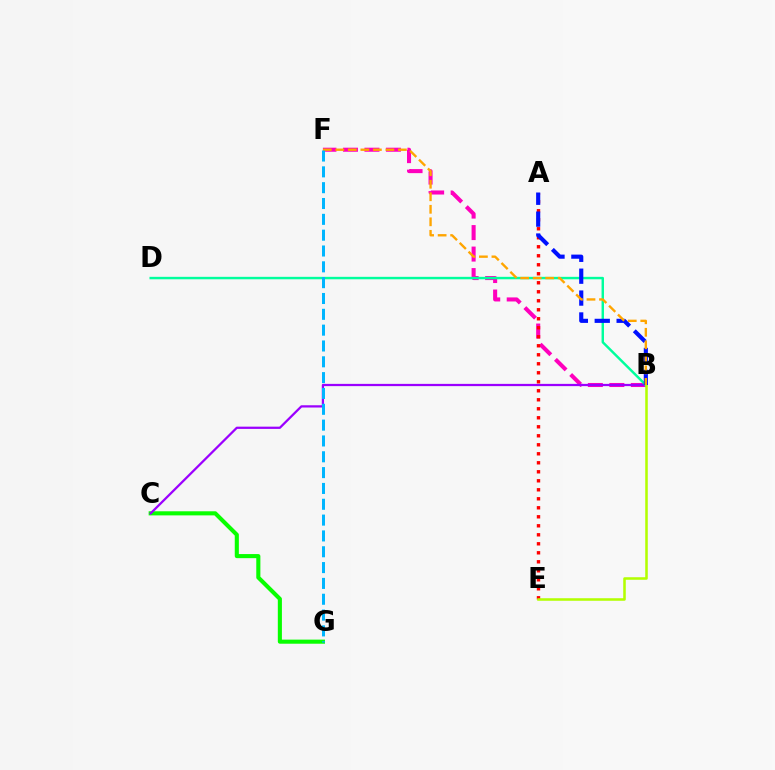{('C', 'G'): [{'color': '#08ff00', 'line_style': 'solid', 'thickness': 2.95}], ('B', 'F'): [{'color': '#ff00bd', 'line_style': 'dashed', 'thickness': 2.92}, {'color': '#ffa500', 'line_style': 'dashed', 'thickness': 1.7}], ('B', 'C'): [{'color': '#9b00ff', 'line_style': 'solid', 'thickness': 1.62}], ('B', 'D'): [{'color': '#00ff9d', 'line_style': 'solid', 'thickness': 1.76}], ('A', 'E'): [{'color': '#ff0000', 'line_style': 'dotted', 'thickness': 2.45}], ('B', 'E'): [{'color': '#b3ff00', 'line_style': 'solid', 'thickness': 1.83}], ('A', 'B'): [{'color': '#0010ff', 'line_style': 'dashed', 'thickness': 2.97}], ('F', 'G'): [{'color': '#00b5ff', 'line_style': 'dashed', 'thickness': 2.15}]}